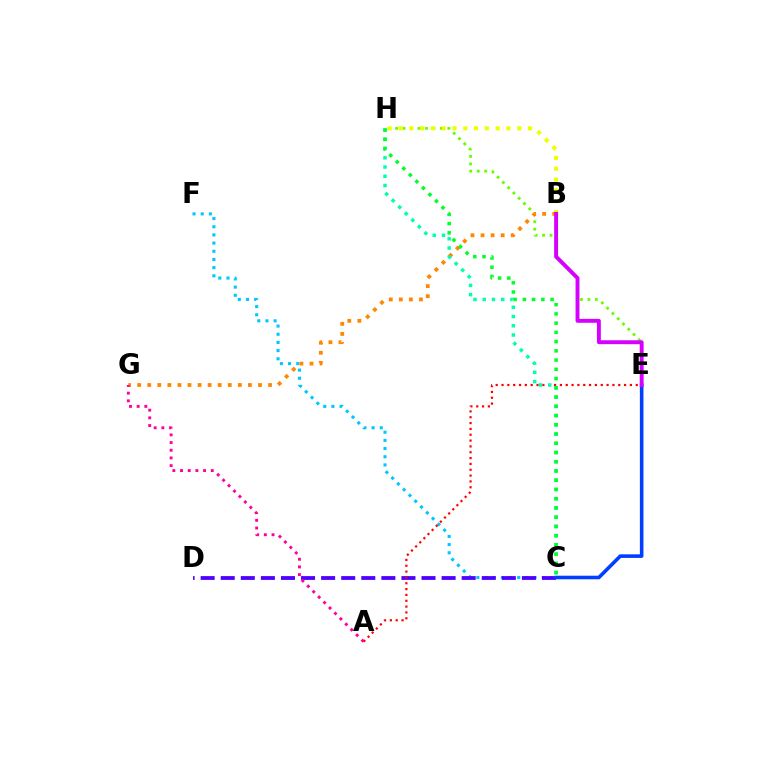{('E', 'H'): [{'color': '#66ff00', 'line_style': 'dotted', 'thickness': 2.03}], ('B', 'H'): [{'color': '#eeff00', 'line_style': 'dotted', 'thickness': 2.93}], ('C', 'F'): [{'color': '#00c7ff', 'line_style': 'dotted', 'thickness': 2.22}], ('B', 'G'): [{'color': '#ff8800', 'line_style': 'dotted', 'thickness': 2.74}], ('C', 'D'): [{'color': '#4f00ff', 'line_style': 'dashed', 'thickness': 2.73}], ('A', 'G'): [{'color': '#ff00a0', 'line_style': 'dotted', 'thickness': 2.09}], ('A', 'E'): [{'color': '#ff0000', 'line_style': 'dotted', 'thickness': 1.59}], ('C', 'E'): [{'color': '#003fff', 'line_style': 'solid', 'thickness': 2.58}], ('C', 'H'): [{'color': '#00ffaf', 'line_style': 'dotted', 'thickness': 2.51}, {'color': '#00ff27', 'line_style': 'dotted', 'thickness': 2.51}], ('B', 'E'): [{'color': '#d600ff', 'line_style': 'solid', 'thickness': 2.81}]}